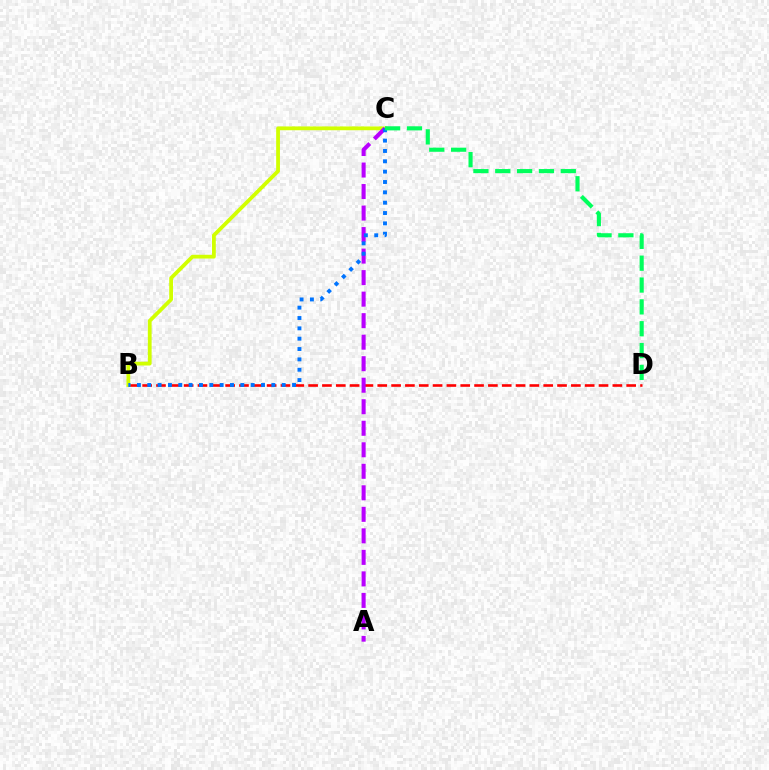{('B', 'D'): [{'color': '#ff0000', 'line_style': 'dashed', 'thickness': 1.88}], ('B', 'C'): [{'color': '#d1ff00', 'line_style': 'solid', 'thickness': 2.72}, {'color': '#0074ff', 'line_style': 'dotted', 'thickness': 2.81}], ('A', 'C'): [{'color': '#b900ff', 'line_style': 'dashed', 'thickness': 2.92}], ('C', 'D'): [{'color': '#00ff5c', 'line_style': 'dashed', 'thickness': 2.97}]}